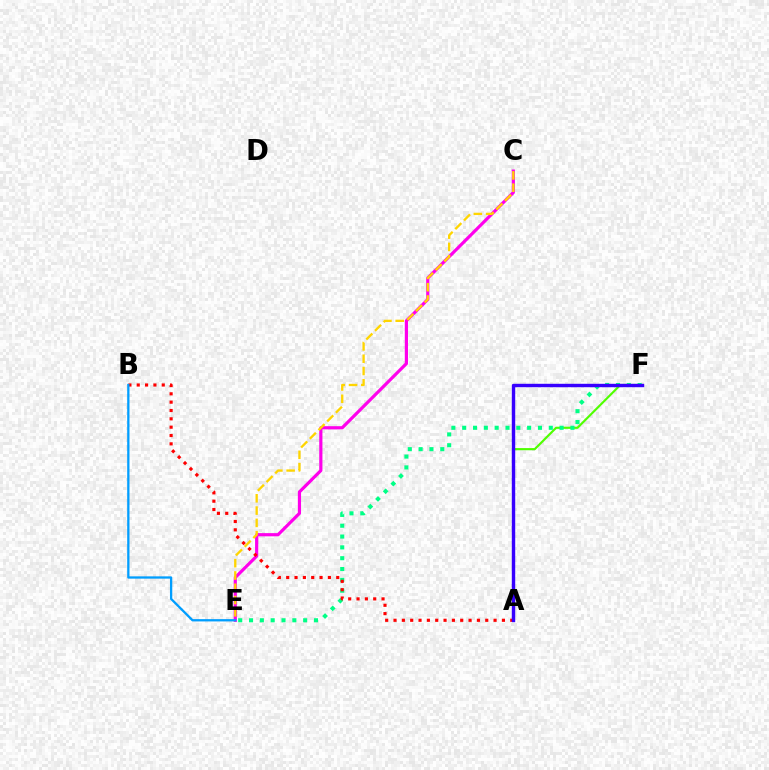{('A', 'F'): [{'color': '#4fff00', 'line_style': 'solid', 'thickness': 1.55}, {'color': '#3700ff', 'line_style': 'solid', 'thickness': 2.46}], ('E', 'F'): [{'color': '#00ff86', 'line_style': 'dotted', 'thickness': 2.94}], ('C', 'E'): [{'color': '#ff00ed', 'line_style': 'solid', 'thickness': 2.29}, {'color': '#ffd500', 'line_style': 'dashed', 'thickness': 1.67}], ('A', 'B'): [{'color': '#ff0000', 'line_style': 'dotted', 'thickness': 2.27}], ('B', 'E'): [{'color': '#009eff', 'line_style': 'solid', 'thickness': 1.65}]}